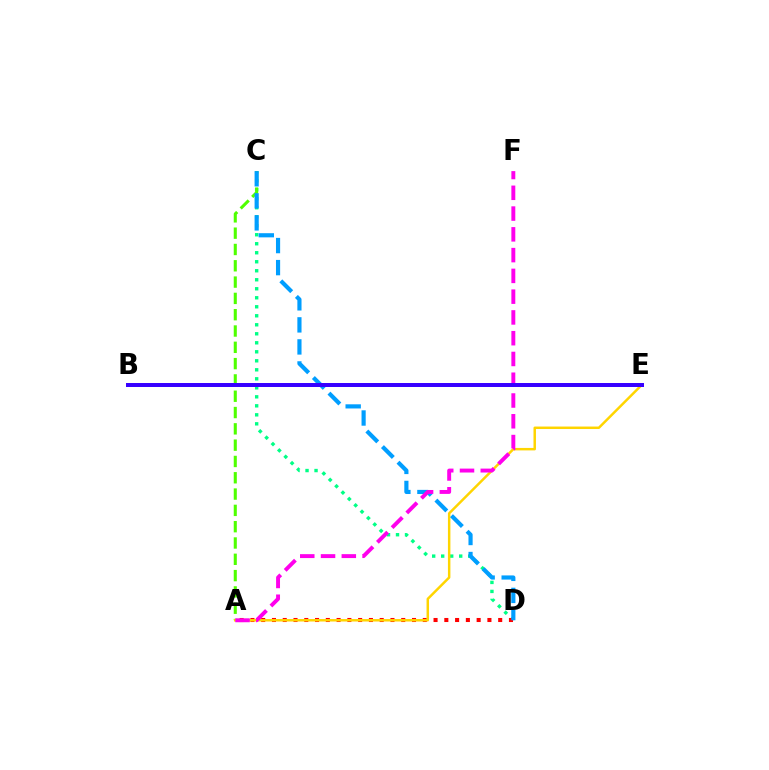{('C', 'D'): [{'color': '#00ff86', 'line_style': 'dotted', 'thickness': 2.45}, {'color': '#009eff', 'line_style': 'dashed', 'thickness': 2.99}], ('A', 'D'): [{'color': '#ff0000', 'line_style': 'dotted', 'thickness': 2.93}], ('A', 'C'): [{'color': '#4fff00', 'line_style': 'dashed', 'thickness': 2.22}], ('A', 'E'): [{'color': '#ffd500', 'line_style': 'solid', 'thickness': 1.78}], ('A', 'F'): [{'color': '#ff00ed', 'line_style': 'dashed', 'thickness': 2.82}], ('B', 'E'): [{'color': '#3700ff', 'line_style': 'solid', 'thickness': 2.87}]}